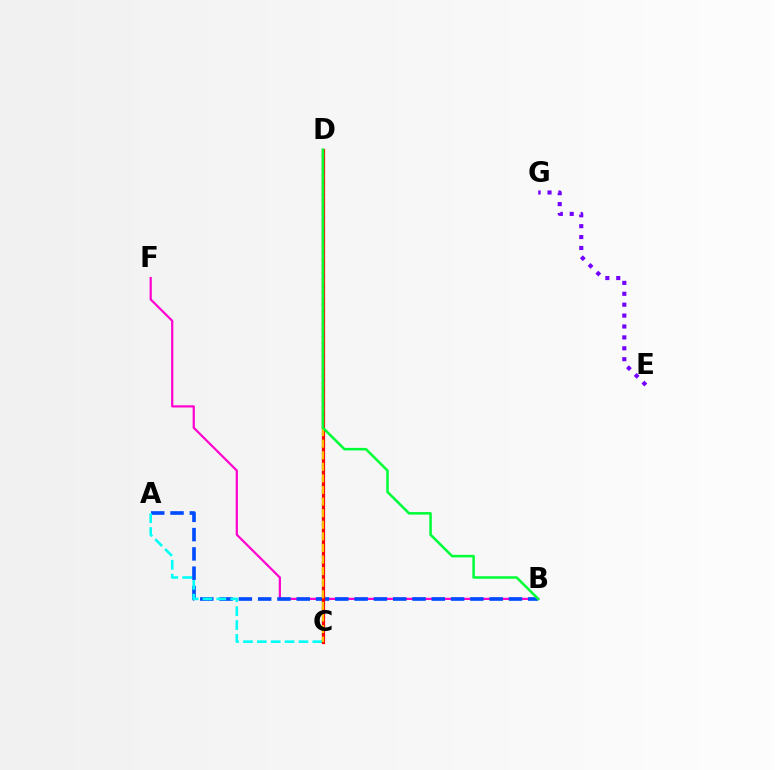{('C', 'D'): [{'color': '#84ff00', 'line_style': 'dotted', 'thickness': 1.76}, {'color': '#ff0000', 'line_style': 'solid', 'thickness': 2.32}, {'color': '#ffbd00', 'line_style': 'dashed', 'thickness': 1.57}], ('B', 'F'): [{'color': '#ff00cf', 'line_style': 'solid', 'thickness': 1.59}], ('A', 'B'): [{'color': '#004bff', 'line_style': 'dashed', 'thickness': 2.62}], ('A', 'C'): [{'color': '#00fff6', 'line_style': 'dashed', 'thickness': 1.89}], ('E', 'G'): [{'color': '#7200ff', 'line_style': 'dotted', 'thickness': 2.96}], ('B', 'D'): [{'color': '#00ff39', 'line_style': 'solid', 'thickness': 1.83}]}